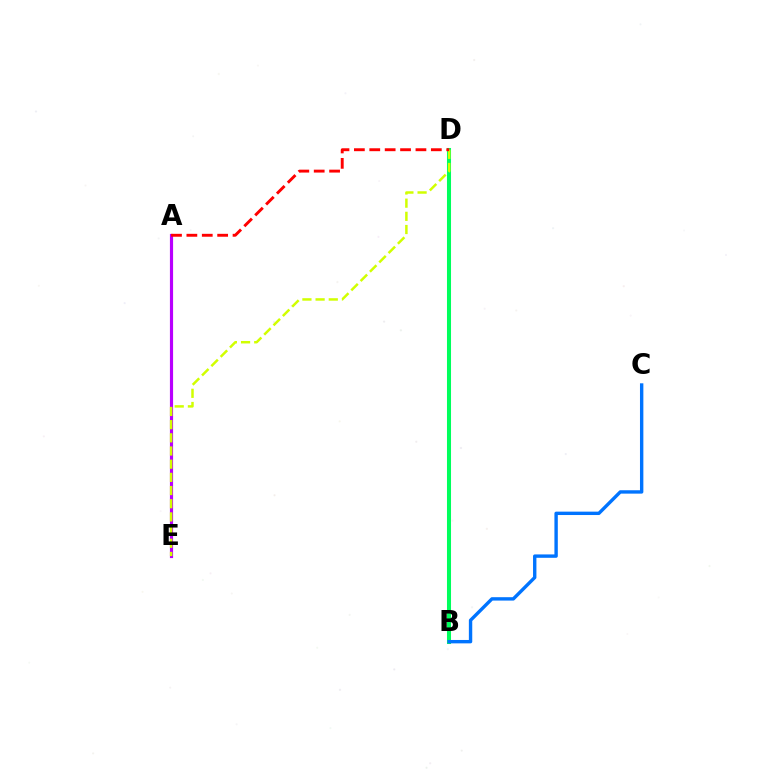{('A', 'E'): [{'color': '#b900ff', 'line_style': 'solid', 'thickness': 2.28}], ('B', 'D'): [{'color': '#00ff5c', 'line_style': 'solid', 'thickness': 2.91}], ('D', 'E'): [{'color': '#d1ff00', 'line_style': 'dashed', 'thickness': 1.79}], ('A', 'D'): [{'color': '#ff0000', 'line_style': 'dashed', 'thickness': 2.09}], ('B', 'C'): [{'color': '#0074ff', 'line_style': 'solid', 'thickness': 2.44}]}